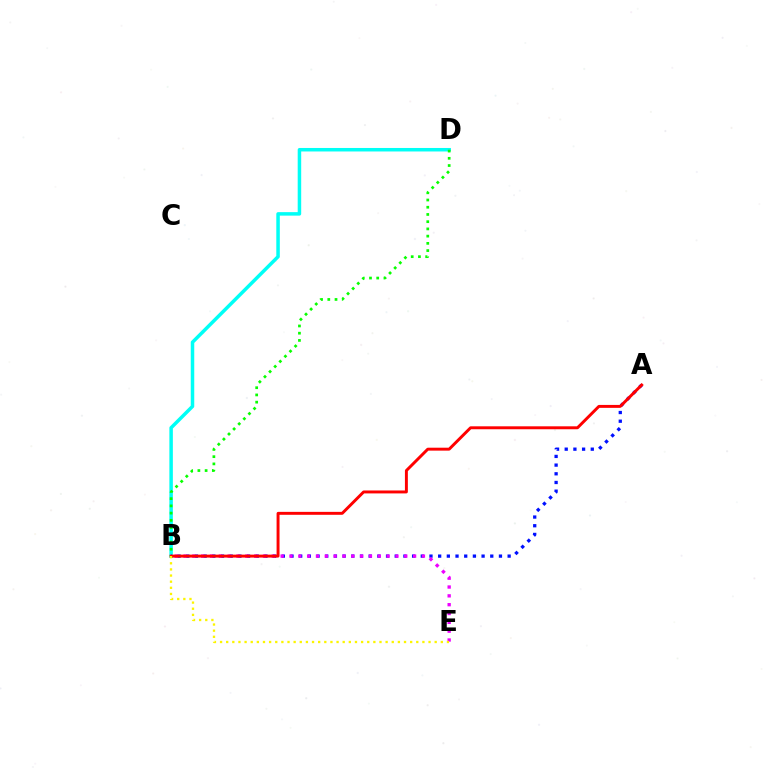{('B', 'D'): [{'color': '#00fff6', 'line_style': 'solid', 'thickness': 2.52}, {'color': '#08ff00', 'line_style': 'dotted', 'thickness': 1.96}], ('A', 'B'): [{'color': '#0010ff', 'line_style': 'dotted', 'thickness': 2.36}, {'color': '#ff0000', 'line_style': 'solid', 'thickness': 2.11}], ('B', 'E'): [{'color': '#ee00ff', 'line_style': 'dotted', 'thickness': 2.4}, {'color': '#fcf500', 'line_style': 'dotted', 'thickness': 1.67}]}